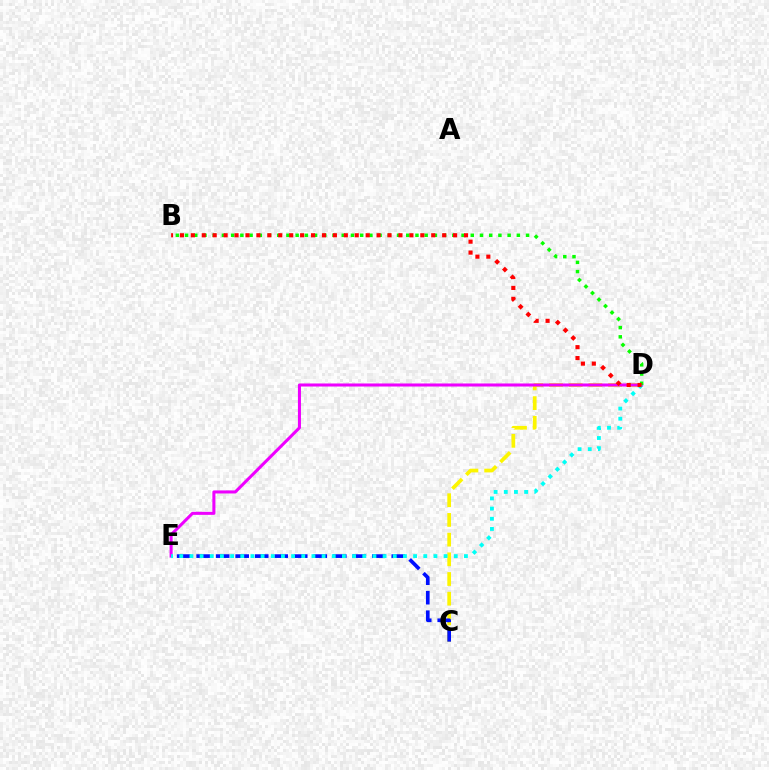{('C', 'D'): [{'color': '#fcf500', 'line_style': 'dashed', 'thickness': 2.68}], ('C', 'E'): [{'color': '#0010ff', 'line_style': 'dashed', 'thickness': 2.65}], ('D', 'E'): [{'color': '#ee00ff', 'line_style': 'solid', 'thickness': 2.19}, {'color': '#00fff6', 'line_style': 'dotted', 'thickness': 2.76}], ('B', 'D'): [{'color': '#08ff00', 'line_style': 'dotted', 'thickness': 2.5}, {'color': '#ff0000', 'line_style': 'dotted', 'thickness': 2.97}]}